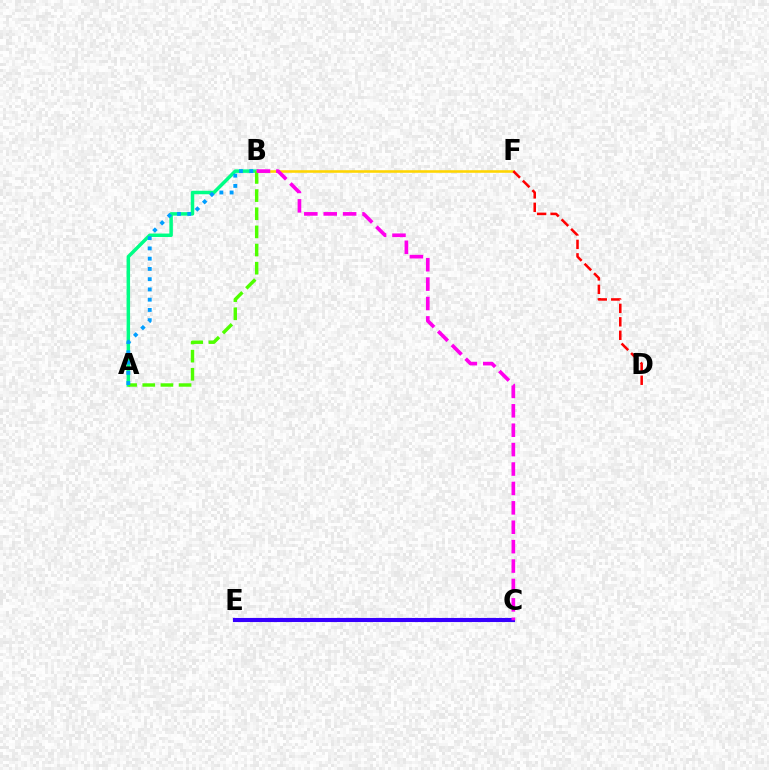{('A', 'B'): [{'color': '#00ff86', 'line_style': 'solid', 'thickness': 2.51}, {'color': '#4fff00', 'line_style': 'dashed', 'thickness': 2.47}, {'color': '#009eff', 'line_style': 'dotted', 'thickness': 2.78}], ('B', 'F'): [{'color': '#ffd500', 'line_style': 'solid', 'thickness': 1.86}], ('D', 'F'): [{'color': '#ff0000', 'line_style': 'dashed', 'thickness': 1.83}], ('C', 'E'): [{'color': '#3700ff', 'line_style': 'solid', 'thickness': 2.95}], ('B', 'C'): [{'color': '#ff00ed', 'line_style': 'dashed', 'thickness': 2.64}]}